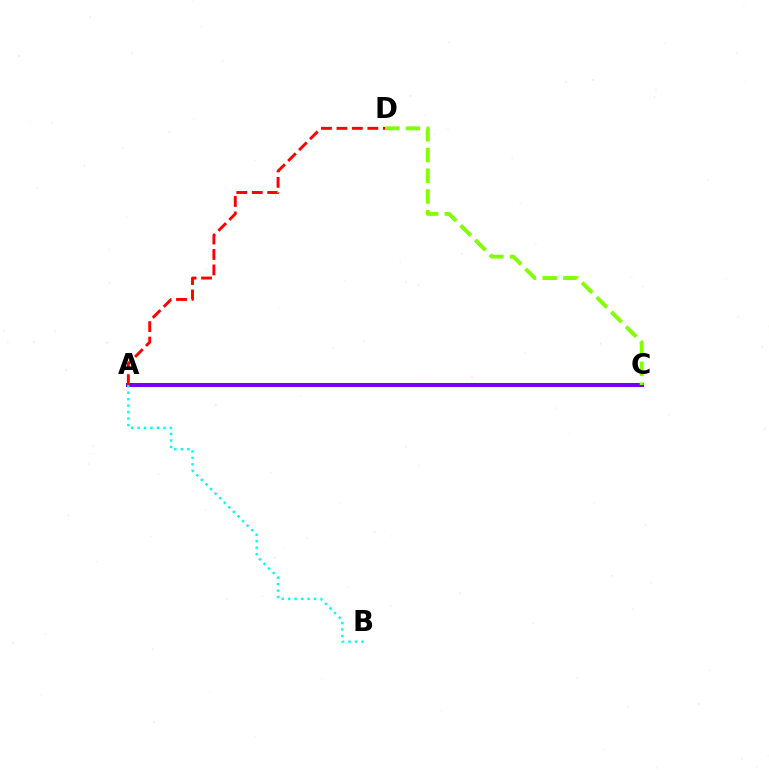{('A', 'C'): [{'color': '#7200ff', 'line_style': 'solid', 'thickness': 2.88}], ('C', 'D'): [{'color': '#84ff00', 'line_style': 'dashed', 'thickness': 2.82}], ('A', 'D'): [{'color': '#ff0000', 'line_style': 'dashed', 'thickness': 2.1}], ('A', 'B'): [{'color': '#00fff6', 'line_style': 'dotted', 'thickness': 1.76}]}